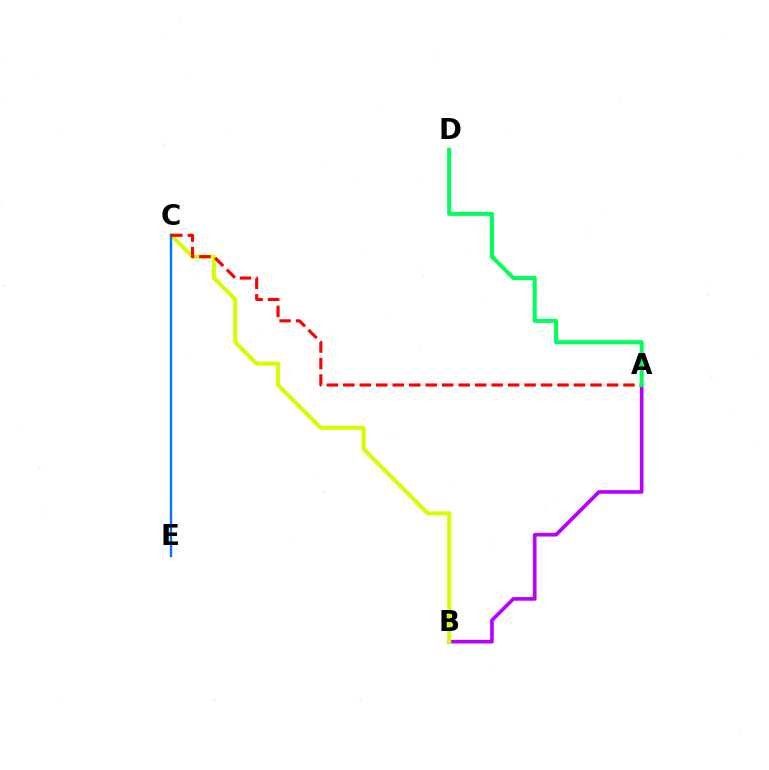{('A', 'B'): [{'color': '#b900ff', 'line_style': 'solid', 'thickness': 2.63}], ('B', 'C'): [{'color': '#d1ff00', 'line_style': 'solid', 'thickness': 2.91}], ('C', 'E'): [{'color': '#0074ff', 'line_style': 'solid', 'thickness': 1.73}], ('A', 'C'): [{'color': '#ff0000', 'line_style': 'dashed', 'thickness': 2.24}], ('A', 'D'): [{'color': '#00ff5c', 'line_style': 'solid', 'thickness': 2.9}]}